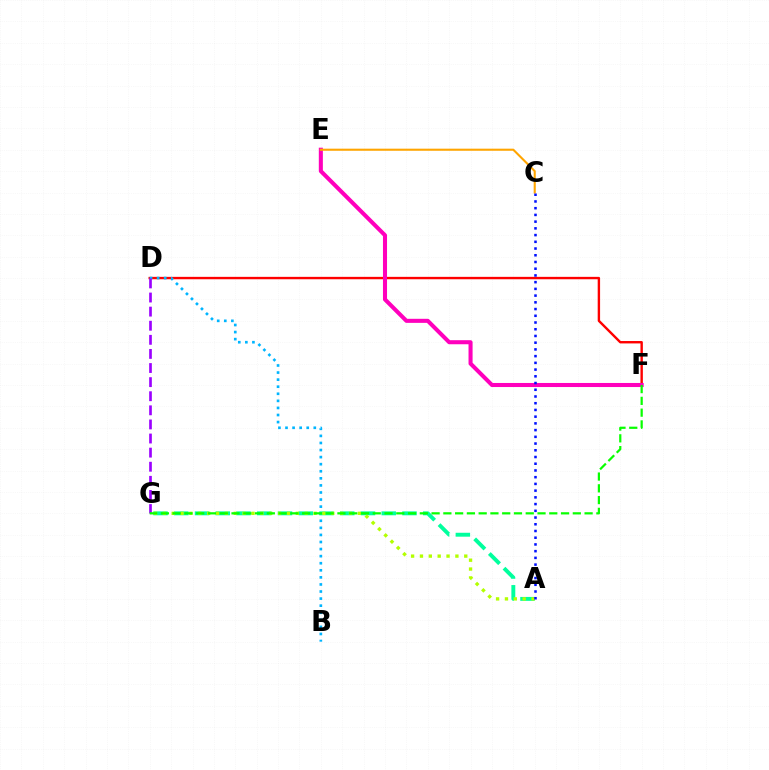{('D', 'F'): [{'color': '#ff0000', 'line_style': 'solid', 'thickness': 1.73}], ('B', 'D'): [{'color': '#00b5ff', 'line_style': 'dotted', 'thickness': 1.92}], ('E', 'F'): [{'color': '#ff00bd', 'line_style': 'solid', 'thickness': 2.92}], ('A', 'G'): [{'color': '#00ff9d', 'line_style': 'dashed', 'thickness': 2.82}, {'color': '#b3ff00', 'line_style': 'dotted', 'thickness': 2.41}], ('D', 'G'): [{'color': '#9b00ff', 'line_style': 'dashed', 'thickness': 1.92}], ('C', 'E'): [{'color': '#ffa500', 'line_style': 'solid', 'thickness': 1.51}], ('A', 'C'): [{'color': '#0010ff', 'line_style': 'dotted', 'thickness': 1.83}], ('F', 'G'): [{'color': '#08ff00', 'line_style': 'dashed', 'thickness': 1.6}]}